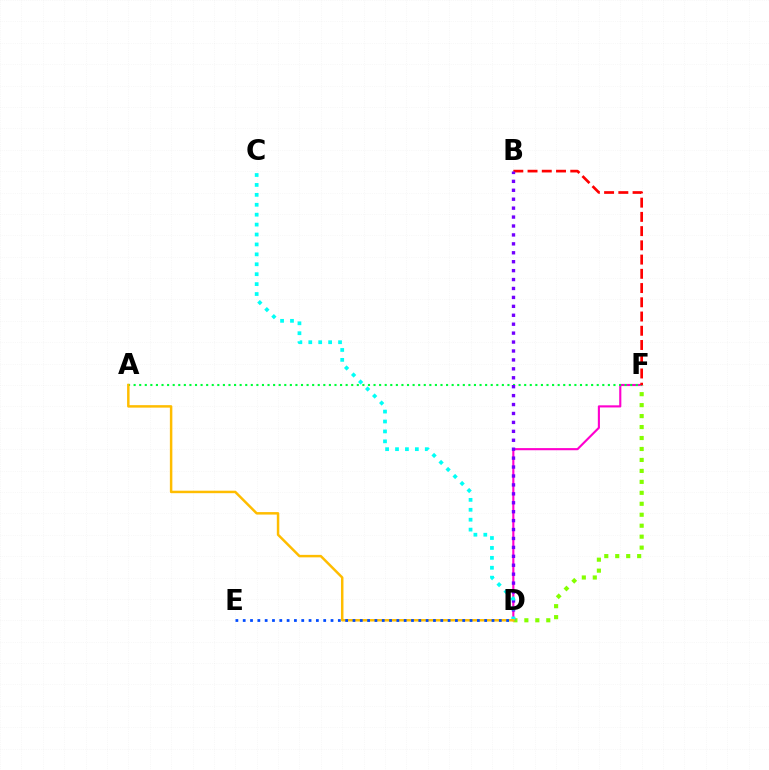{('D', 'F'): [{'color': '#ff00cf', 'line_style': 'solid', 'thickness': 1.53}, {'color': '#84ff00', 'line_style': 'dotted', 'thickness': 2.98}], ('A', 'F'): [{'color': '#00ff39', 'line_style': 'dotted', 'thickness': 1.52}], ('B', 'F'): [{'color': '#ff0000', 'line_style': 'dashed', 'thickness': 1.93}], ('B', 'D'): [{'color': '#7200ff', 'line_style': 'dotted', 'thickness': 2.43}], ('C', 'D'): [{'color': '#00fff6', 'line_style': 'dotted', 'thickness': 2.69}], ('A', 'D'): [{'color': '#ffbd00', 'line_style': 'solid', 'thickness': 1.79}], ('D', 'E'): [{'color': '#004bff', 'line_style': 'dotted', 'thickness': 1.99}]}